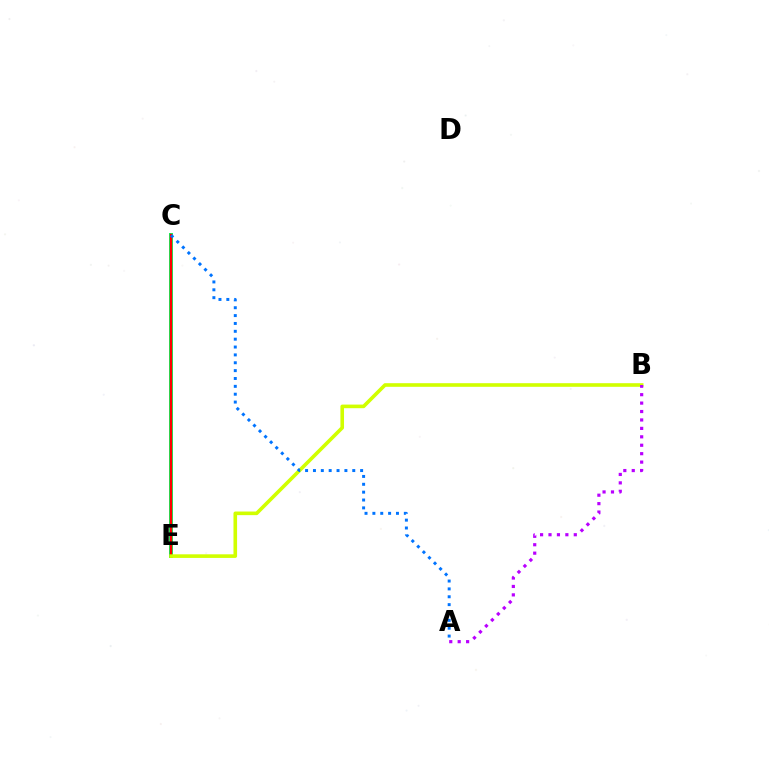{('C', 'E'): [{'color': '#00ff5c', 'line_style': 'solid', 'thickness': 2.85}, {'color': '#ff0000', 'line_style': 'solid', 'thickness': 1.71}], ('B', 'E'): [{'color': '#d1ff00', 'line_style': 'solid', 'thickness': 2.6}], ('A', 'C'): [{'color': '#0074ff', 'line_style': 'dotted', 'thickness': 2.14}], ('A', 'B'): [{'color': '#b900ff', 'line_style': 'dotted', 'thickness': 2.29}]}